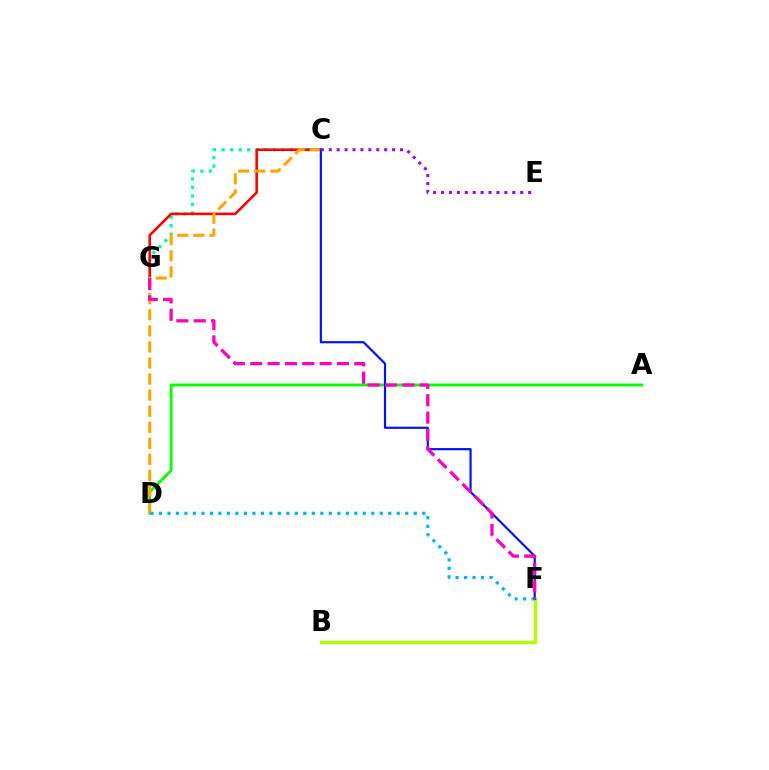{('C', 'G'): [{'color': '#00ff9d', 'line_style': 'dotted', 'thickness': 2.32}, {'color': '#ff0000', 'line_style': 'solid', 'thickness': 1.85}], ('A', 'D'): [{'color': '#08ff00', 'line_style': 'solid', 'thickness': 2.07}], ('B', 'F'): [{'color': '#b3ff00', 'line_style': 'solid', 'thickness': 2.49}], ('C', 'D'): [{'color': '#ffa500', 'line_style': 'dashed', 'thickness': 2.18}], ('C', 'F'): [{'color': '#0010ff', 'line_style': 'solid', 'thickness': 1.57}], ('D', 'F'): [{'color': '#00b5ff', 'line_style': 'dotted', 'thickness': 2.31}], ('F', 'G'): [{'color': '#ff00bd', 'line_style': 'dashed', 'thickness': 2.36}], ('C', 'E'): [{'color': '#9b00ff', 'line_style': 'dotted', 'thickness': 2.15}]}